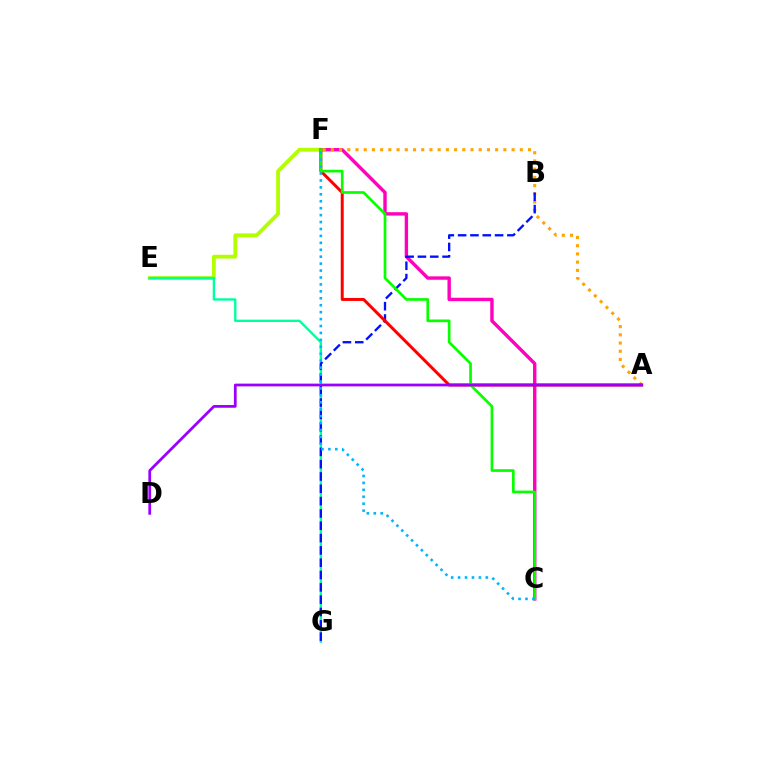{('C', 'F'): [{'color': '#ff00bd', 'line_style': 'solid', 'thickness': 2.44}, {'color': '#08ff00', 'line_style': 'solid', 'thickness': 1.93}, {'color': '#00b5ff', 'line_style': 'dotted', 'thickness': 1.88}], ('A', 'F'): [{'color': '#ffa500', 'line_style': 'dotted', 'thickness': 2.23}, {'color': '#ff0000', 'line_style': 'solid', 'thickness': 2.15}], ('E', 'F'): [{'color': '#b3ff00', 'line_style': 'solid', 'thickness': 2.75}], ('E', 'G'): [{'color': '#00ff9d', 'line_style': 'solid', 'thickness': 1.71}], ('B', 'G'): [{'color': '#0010ff', 'line_style': 'dashed', 'thickness': 1.67}], ('A', 'D'): [{'color': '#9b00ff', 'line_style': 'solid', 'thickness': 1.98}]}